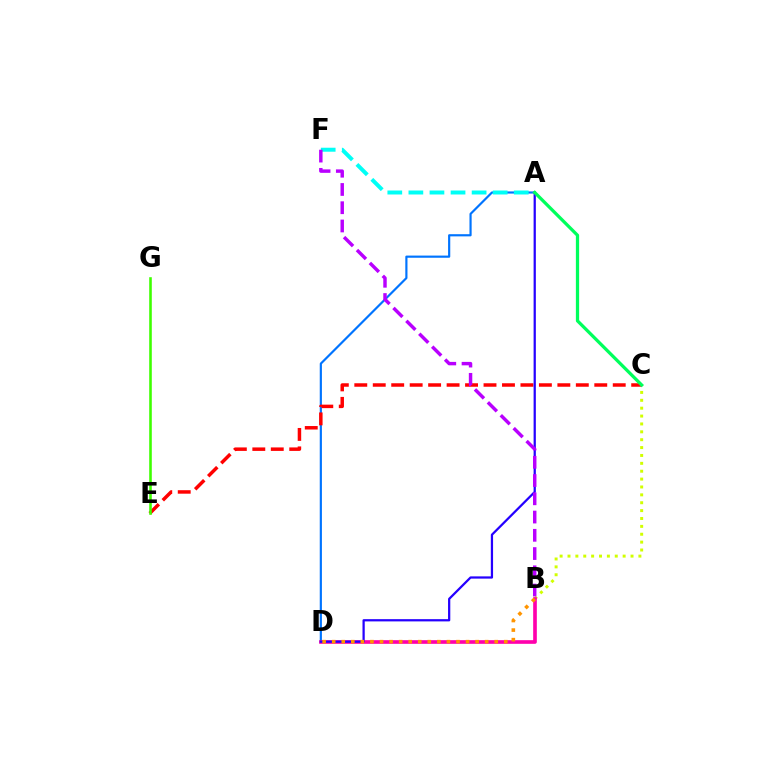{('A', 'D'): [{'color': '#0074ff', 'line_style': 'solid', 'thickness': 1.56}, {'color': '#2500ff', 'line_style': 'solid', 'thickness': 1.62}], ('A', 'F'): [{'color': '#00fff6', 'line_style': 'dashed', 'thickness': 2.86}], ('B', 'C'): [{'color': '#d1ff00', 'line_style': 'dotted', 'thickness': 2.14}], ('B', 'D'): [{'color': '#ff00ac', 'line_style': 'solid', 'thickness': 2.63}, {'color': '#ff9400', 'line_style': 'dotted', 'thickness': 2.6}], ('C', 'E'): [{'color': '#ff0000', 'line_style': 'dashed', 'thickness': 2.51}], ('A', 'C'): [{'color': '#00ff5c', 'line_style': 'solid', 'thickness': 2.34}], ('E', 'G'): [{'color': '#3dff00', 'line_style': 'solid', 'thickness': 1.86}], ('B', 'F'): [{'color': '#b900ff', 'line_style': 'dashed', 'thickness': 2.48}]}